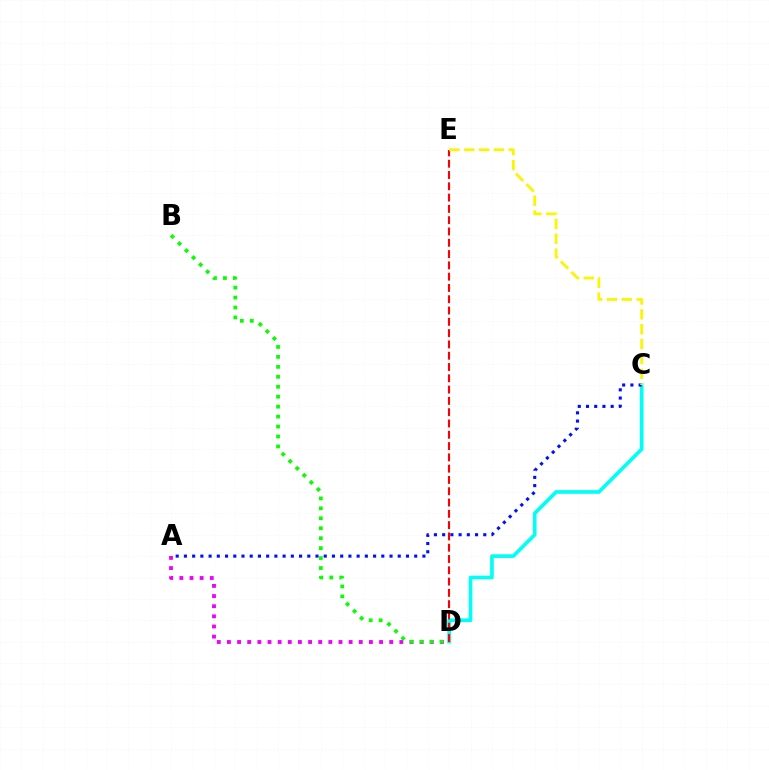{('C', 'D'): [{'color': '#00fff6', 'line_style': 'solid', 'thickness': 2.64}], ('A', 'D'): [{'color': '#ee00ff', 'line_style': 'dotted', 'thickness': 2.76}], ('A', 'C'): [{'color': '#0010ff', 'line_style': 'dotted', 'thickness': 2.23}], ('D', 'E'): [{'color': '#ff0000', 'line_style': 'dashed', 'thickness': 1.53}], ('B', 'D'): [{'color': '#08ff00', 'line_style': 'dotted', 'thickness': 2.7}], ('C', 'E'): [{'color': '#fcf500', 'line_style': 'dashed', 'thickness': 2.02}]}